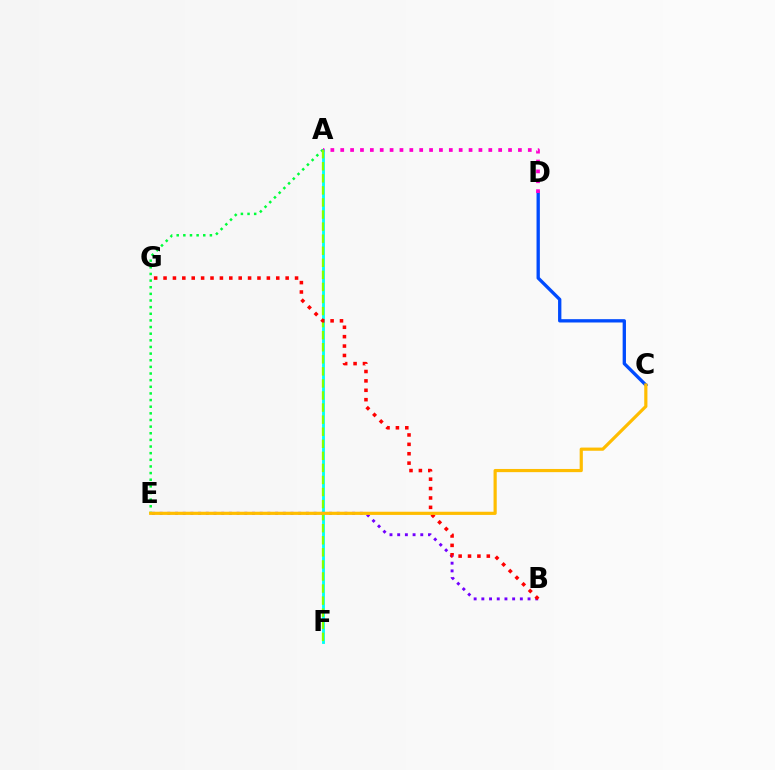{('A', 'F'): [{'color': '#00fff6', 'line_style': 'solid', 'thickness': 2.04}, {'color': '#84ff00', 'line_style': 'dashed', 'thickness': 1.64}], ('A', 'E'): [{'color': '#00ff39', 'line_style': 'dotted', 'thickness': 1.8}], ('C', 'D'): [{'color': '#004bff', 'line_style': 'solid', 'thickness': 2.39}], ('B', 'E'): [{'color': '#7200ff', 'line_style': 'dotted', 'thickness': 2.09}], ('A', 'D'): [{'color': '#ff00cf', 'line_style': 'dotted', 'thickness': 2.68}], ('B', 'G'): [{'color': '#ff0000', 'line_style': 'dotted', 'thickness': 2.55}], ('C', 'E'): [{'color': '#ffbd00', 'line_style': 'solid', 'thickness': 2.29}]}